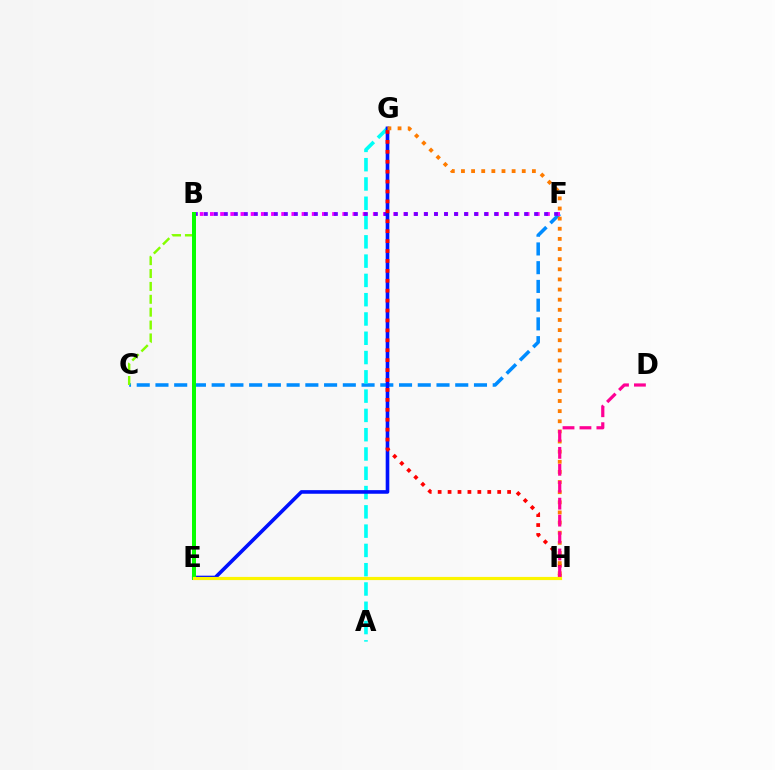{('C', 'F'): [{'color': '#008cff', 'line_style': 'dashed', 'thickness': 2.55}], ('B', 'C'): [{'color': '#84ff00', 'line_style': 'dashed', 'thickness': 1.75}], ('B', 'F'): [{'color': '#ee00ff', 'line_style': 'dotted', 'thickness': 2.77}, {'color': '#7200ff', 'line_style': 'dotted', 'thickness': 2.72}], ('A', 'G'): [{'color': '#00fff6', 'line_style': 'dashed', 'thickness': 2.62}], ('E', 'G'): [{'color': '#0010ff', 'line_style': 'solid', 'thickness': 2.6}], ('G', 'H'): [{'color': '#ff0000', 'line_style': 'dotted', 'thickness': 2.7}, {'color': '#ff7c00', 'line_style': 'dotted', 'thickness': 2.75}], ('B', 'E'): [{'color': '#00ff74', 'line_style': 'dashed', 'thickness': 1.75}, {'color': '#08ff00', 'line_style': 'solid', 'thickness': 2.87}], ('D', 'H'): [{'color': '#ff0094', 'line_style': 'dashed', 'thickness': 2.3}], ('E', 'H'): [{'color': '#fcf500', 'line_style': 'solid', 'thickness': 2.28}]}